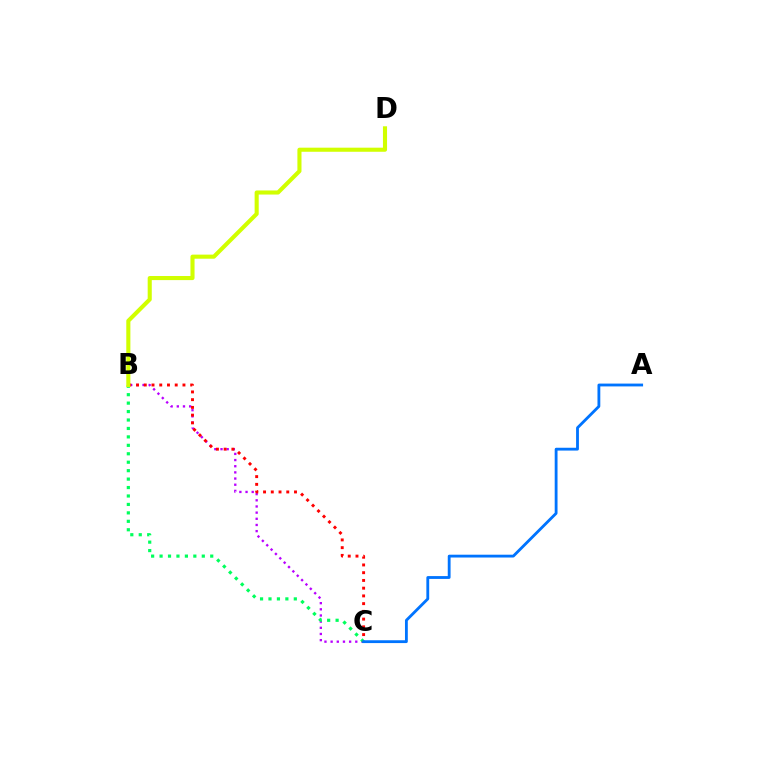{('B', 'C'): [{'color': '#b900ff', 'line_style': 'dotted', 'thickness': 1.67}, {'color': '#00ff5c', 'line_style': 'dotted', 'thickness': 2.29}, {'color': '#ff0000', 'line_style': 'dotted', 'thickness': 2.1}], ('A', 'C'): [{'color': '#0074ff', 'line_style': 'solid', 'thickness': 2.03}], ('B', 'D'): [{'color': '#d1ff00', 'line_style': 'solid', 'thickness': 2.94}]}